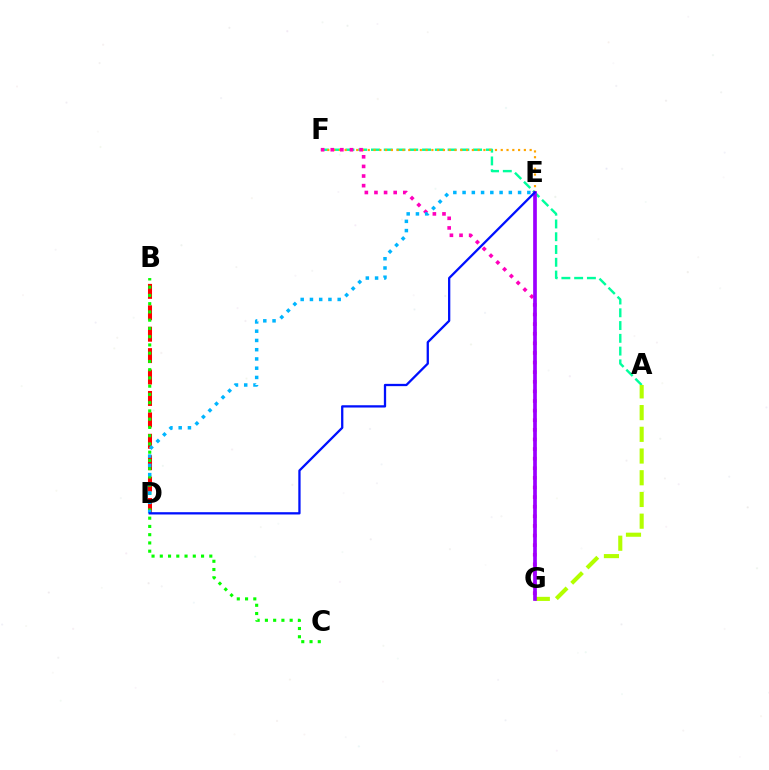{('A', 'F'): [{'color': '#00ff9d', 'line_style': 'dashed', 'thickness': 1.73}], ('E', 'F'): [{'color': '#ffa500', 'line_style': 'dotted', 'thickness': 1.57}], ('A', 'G'): [{'color': '#b3ff00', 'line_style': 'dashed', 'thickness': 2.95}], ('B', 'D'): [{'color': '#ff0000', 'line_style': 'dashed', 'thickness': 2.91}], ('B', 'C'): [{'color': '#08ff00', 'line_style': 'dotted', 'thickness': 2.24}], ('F', 'G'): [{'color': '#ff00bd', 'line_style': 'dotted', 'thickness': 2.61}], ('E', 'G'): [{'color': '#9b00ff', 'line_style': 'solid', 'thickness': 2.66}], ('D', 'E'): [{'color': '#00b5ff', 'line_style': 'dotted', 'thickness': 2.51}, {'color': '#0010ff', 'line_style': 'solid', 'thickness': 1.65}]}